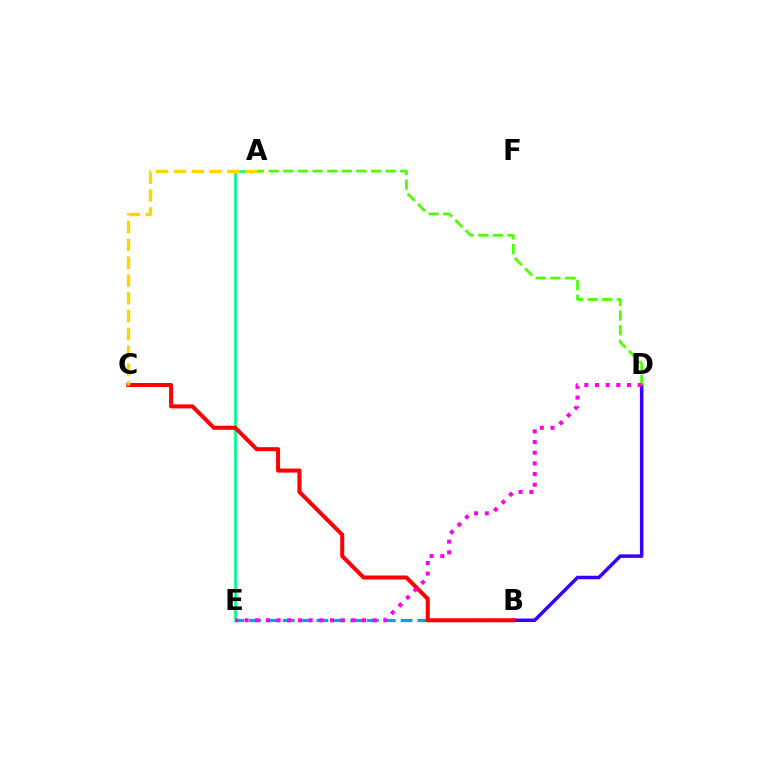{('B', 'E'): [{'color': '#009eff', 'line_style': 'dashed', 'thickness': 2.29}], ('A', 'E'): [{'color': '#00ff86', 'line_style': 'solid', 'thickness': 1.93}], ('B', 'D'): [{'color': '#3700ff', 'line_style': 'solid', 'thickness': 2.53}], ('A', 'D'): [{'color': '#4fff00', 'line_style': 'dashed', 'thickness': 1.99}], ('B', 'C'): [{'color': '#ff0000', 'line_style': 'solid', 'thickness': 2.9}], ('A', 'C'): [{'color': '#ffd500', 'line_style': 'dashed', 'thickness': 2.42}], ('D', 'E'): [{'color': '#ff00ed', 'line_style': 'dotted', 'thickness': 2.9}]}